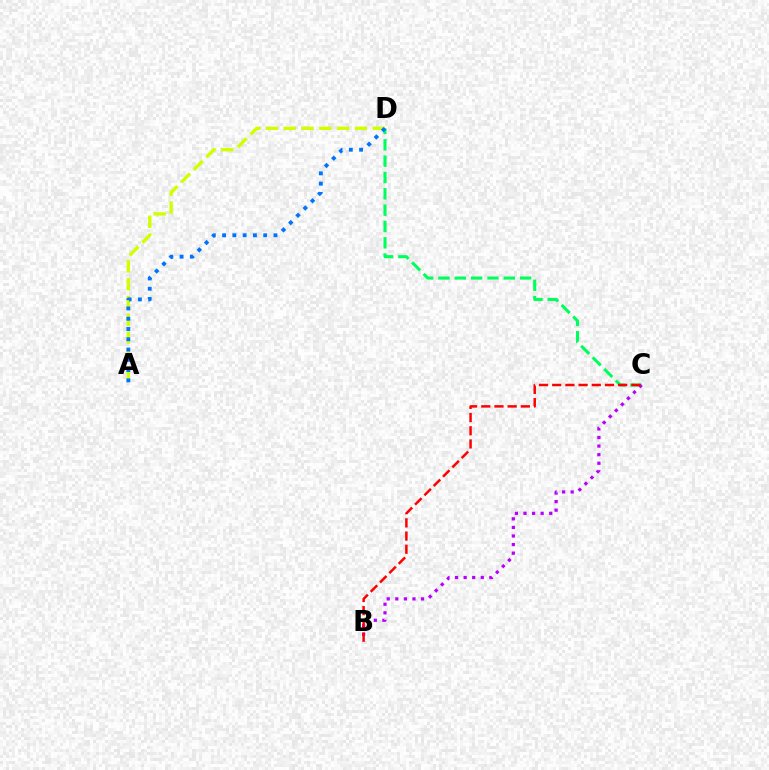{('A', 'D'): [{'color': '#d1ff00', 'line_style': 'dashed', 'thickness': 2.42}, {'color': '#0074ff', 'line_style': 'dotted', 'thickness': 2.79}], ('C', 'D'): [{'color': '#00ff5c', 'line_style': 'dashed', 'thickness': 2.22}], ('B', 'C'): [{'color': '#b900ff', 'line_style': 'dotted', 'thickness': 2.33}, {'color': '#ff0000', 'line_style': 'dashed', 'thickness': 1.79}]}